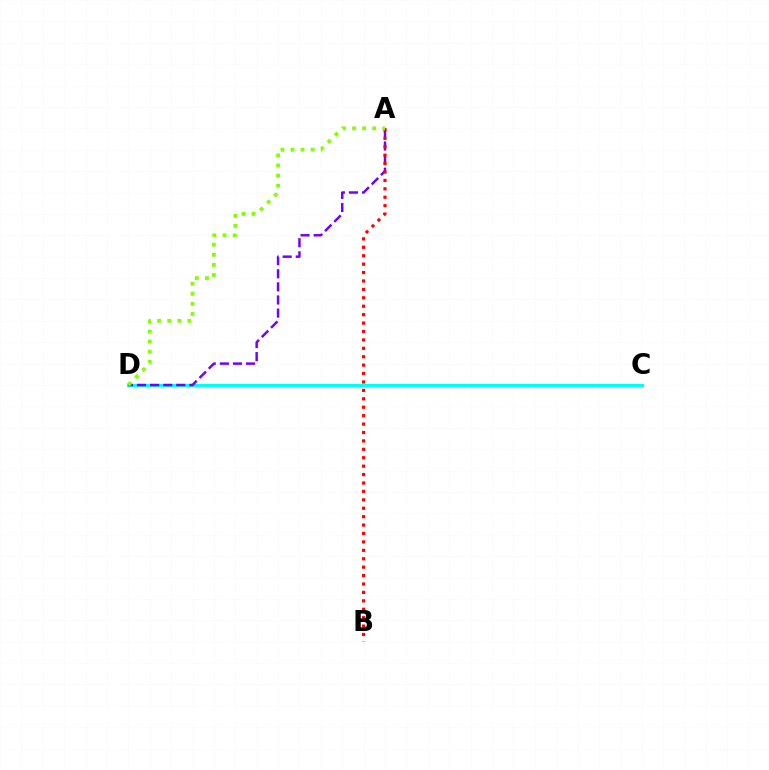{('C', 'D'): [{'color': '#00fff6', 'line_style': 'solid', 'thickness': 2.26}], ('A', 'D'): [{'color': '#7200ff', 'line_style': 'dashed', 'thickness': 1.78}, {'color': '#84ff00', 'line_style': 'dotted', 'thickness': 2.73}], ('A', 'B'): [{'color': '#ff0000', 'line_style': 'dotted', 'thickness': 2.29}]}